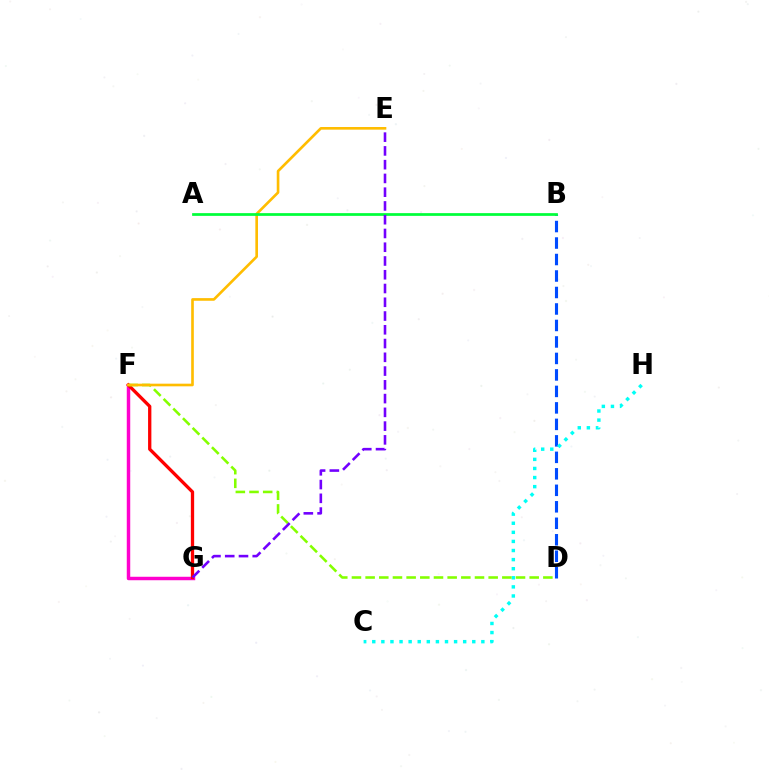{('F', 'G'): [{'color': '#ff00cf', 'line_style': 'solid', 'thickness': 2.49}, {'color': '#ff0000', 'line_style': 'solid', 'thickness': 2.38}], ('B', 'D'): [{'color': '#004bff', 'line_style': 'dashed', 'thickness': 2.24}], ('C', 'H'): [{'color': '#00fff6', 'line_style': 'dotted', 'thickness': 2.47}], ('D', 'F'): [{'color': '#84ff00', 'line_style': 'dashed', 'thickness': 1.86}], ('E', 'F'): [{'color': '#ffbd00', 'line_style': 'solid', 'thickness': 1.9}], ('A', 'B'): [{'color': '#00ff39', 'line_style': 'solid', 'thickness': 1.97}], ('E', 'G'): [{'color': '#7200ff', 'line_style': 'dashed', 'thickness': 1.87}]}